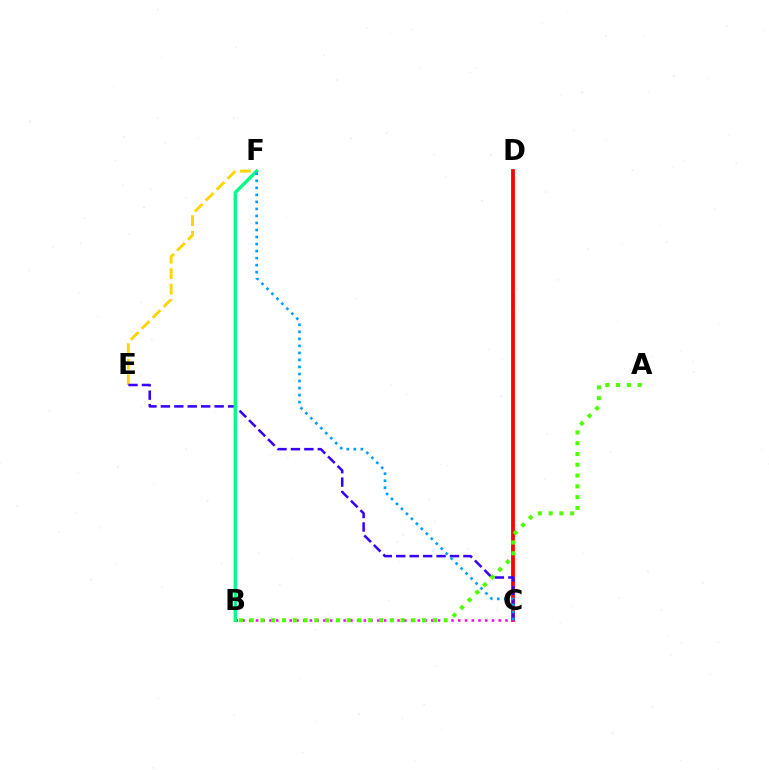{('C', 'D'): [{'color': '#ff0000', 'line_style': 'solid', 'thickness': 2.73}], ('E', 'F'): [{'color': '#ffd500', 'line_style': 'dashed', 'thickness': 2.1}], ('C', 'E'): [{'color': '#3700ff', 'line_style': 'dashed', 'thickness': 1.83}], ('B', 'C'): [{'color': '#ff00ed', 'line_style': 'dotted', 'thickness': 1.83}], ('B', 'F'): [{'color': '#00ff86', 'line_style': 'solid', 'thickness': 2.43}], ('C', 'F'): [{'color': '#009eff', 'line_style': 'dotted', 'thickness': 1.91}], ('A', 'B'): [{'color': '#4fff00', 'line_style': 'dotted', 'thickness': 2.93}]}